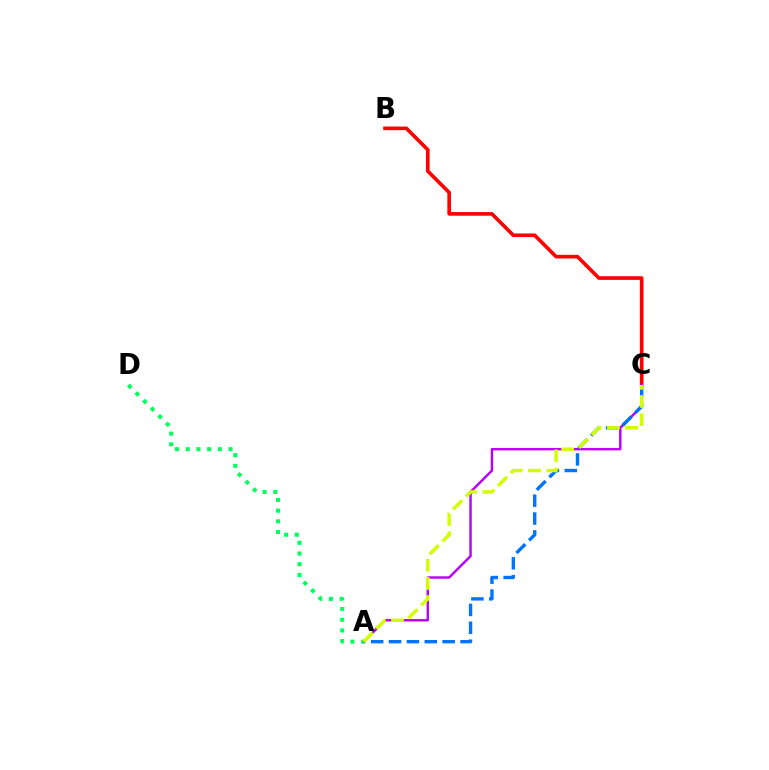{('B', 'C'): [{'color': '#ff0000', 'line_style': 'solid', 'thickness': 2.61}], ('A', 'C'): [{'color': '#b900ff', 'line_style': 'solid', 'thickness': 1.74}, {'color': '#0074ff', 'line_style': 'dashed', 'thickness': 2.43}, {'color': '#d1ff00', 'line_style': 'dashed', 'thickness': 2.47}], ('A', 'D'): [{'color': '#00ff5c', 'line_style': 'dotted', 'thickness': 2.91}]}